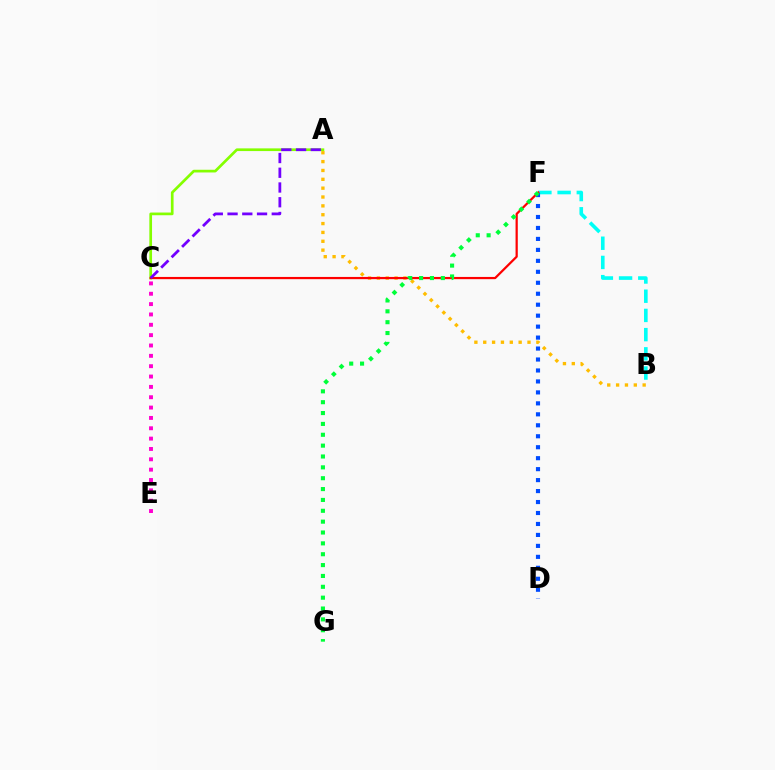{('A', 'B'): [{'color': '#ffbd00', 'line_style': 'dotted', 'thickness': 2.41}], ('B', 'F'): [{'color': '#00fff6', 'line_style': 'dashed', 'thickness': 2.61}], ('D', 'F'): [{'color': '#004bff', 'line_style': 'dotted', 'thickness': 2.98}], ('A', 'C'): [{'color': '#84ff00', 'line_style': 'solid', 'thickness': 1.94}, {'color': '#7200ff', 'line_style': 'dashed', 'thickness': 2.0}], ('C', 'E'): [{'color': '#ff00cf', 'line_style': 'dotted', 'thickness': 2.81}], ('C', 'F'): [{'color': '#ff0000', 'line_style': 'solid', 'thickness': 1.6}], ('F', 'G'): [{'color': '#00ff39', 'line_style': 'dotted', 'thickness': 2.95}]}